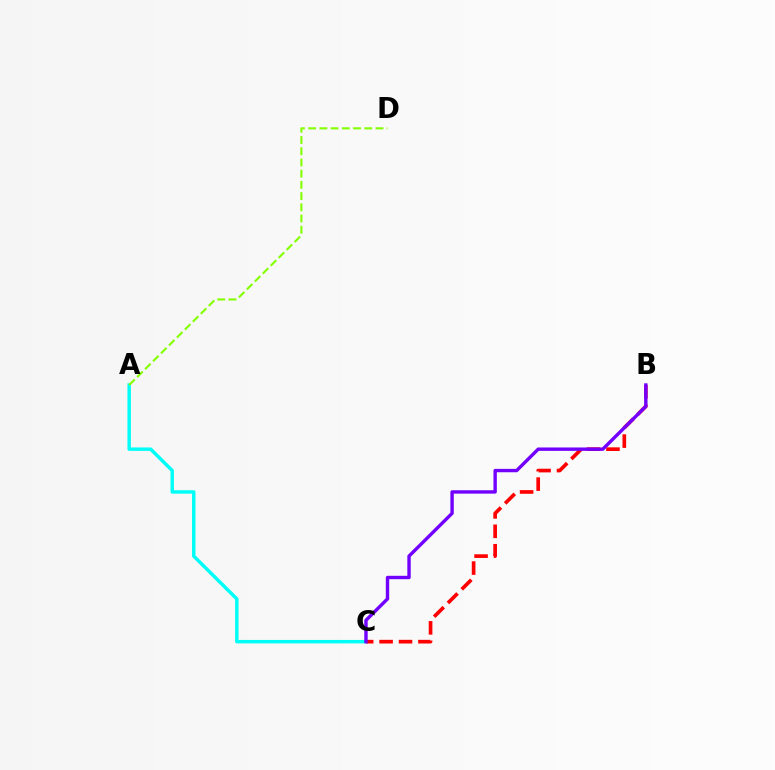{('A', 'C'): [{'color': '#00fff6', 'line_style': 'solid', 'thickness': 2.49}], ('B', 'C'): [{'color': '#ff0000', 'line_style': 'dashed', 'thickness': 2.64}, {'color': '#7200ff', 'line_style': 'solid', 'thickness': 2.44}], ('A', 'D'): [{'color': '#84ff00', 'line_style': 'dashed', 'thickness': 1.52}]}